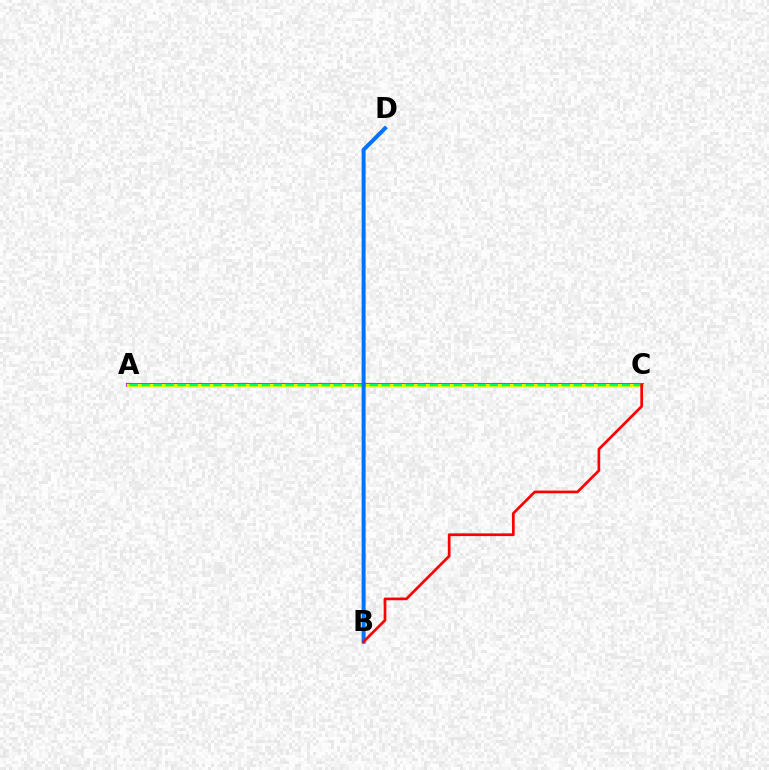{('A', 'C'): [{'color': '#b900ff', 'line_style': 'solid', 'thickness': 2.93}, {'color': '#d1ff00', 'line_style': 'solid', 'thickness': 2.52}, {'color': '#00ff5c', 'line_style': 'dashed', 'thickness': 1.63}], ('B', 'D'): [{'color': '#0074ff', 'line_style': 'solid', 'thickness': 2.88}], ('B', 'C'): [{'color': '#ff0000', 'line_style': 'solid', 'thickness': 1.95}]}